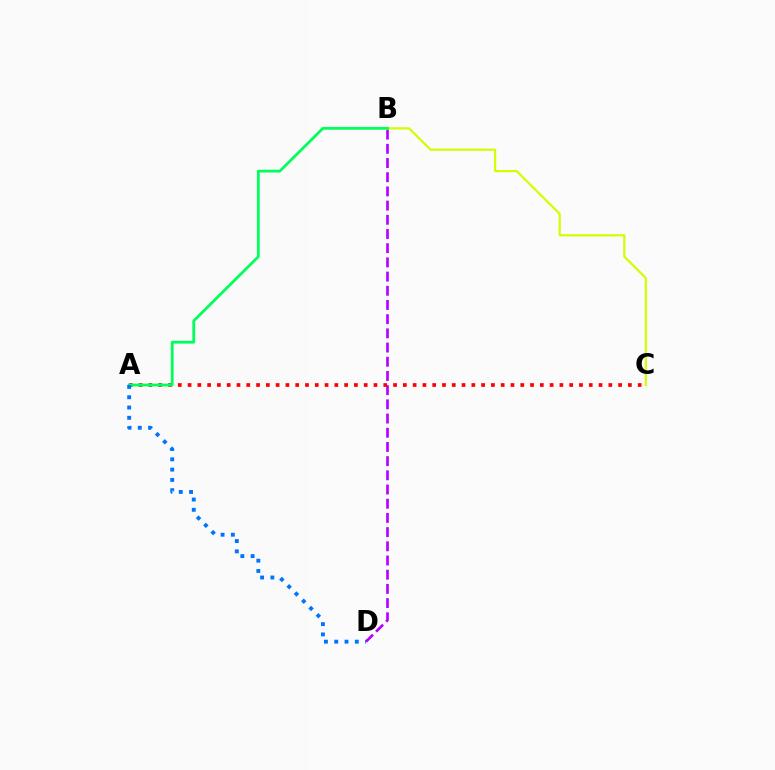{('B', 'D'): [{'color': '#b900ff', 'line_style': 'dashed', 'thickness': 1.93}], ('B', 'C'): [{'color': '#d1ff00', 'line_style': 'solid', 'thickness': 1.59}], ('A', 'C'): [{'color': '#ff0000', 'line_style': 'dotted', 'thickness': 2.66}], ('A', 'B'): [{'color': '#00ff5c', 'line_style': 'solid', 'thickness': 2.01}], ('A', 'D'): [{'color': '#0074ff', 'line_style': 'dotted', 'thickness': 2.8}]}